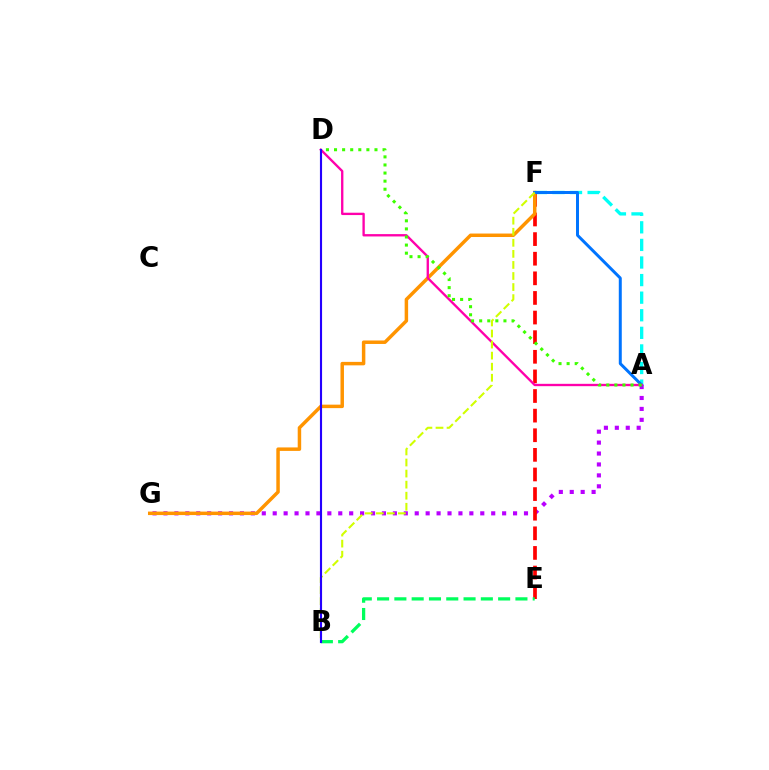{('A', 'F'): [{'color': '#00fff6', 'line_style': 'dashed', 'thickness': 2.39}, {'color': '#0074ff', 'line_style': 'solid', 'thickness': 2.15}], ('A', 'G'): [{'color': '#b900ff', 'line_style': 'dotted', 'thickness': 2.97}], ('E', 'F'): [{'color': '#ff0000', 'line_style': 'dashed', 'thickness': 2.66}], ('F', 'G'): [{'color': '#ff9400', 'line_style': 'solid', 'thickness': 2.5}], ('A', 'D'): [{'color': '#ff00ac', 'line_style': 'solid', 'thickness': 1.69}, {'color': '#3dff00', 'line_style': 'dotted', 'thickness': 2.2}], ('B', 'F'): [{'color': '#d1ff00', 'line_style': 'dashed', 'thickness': 1.5}], ('B', 'E'): [{'color': '#00ff5c', 'line_style': 'dashed', 'thickness': 2.35}], ('B', 'D'): [{'color': '#2500ff', 'line_style': 'solid', 'thickness': 1.53}]}